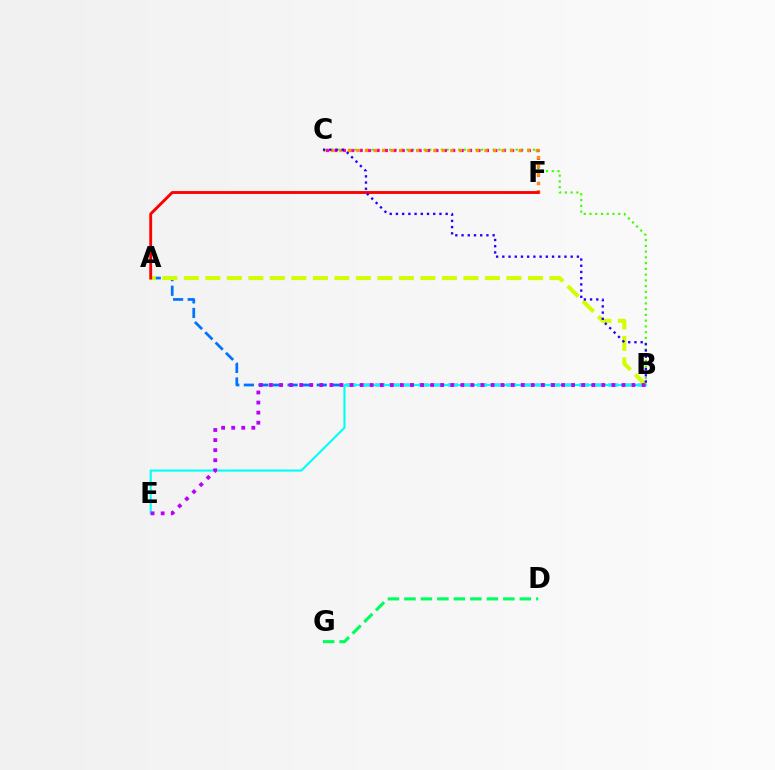{('B', 'C'): [{'color': '#3dff00', 'line_style': 'dotted', 'thickness': 1.56}, {'color': '#2500ff', 'line_style': 'dotted', 'thickness': 1.69}], ('C', 'F'): [{'color': '#ff00ac', 'line_style': 'dotted', 'thickness': 2.29}, {'color': '#ff9400', 'line_style': 'dotted', 'thickness': 2.32}], ('A', 'B'): [{'color': '#0074ff', 'line_style': 'dashed', 'thickness': 1.98}, {'color': '#d1ff00', 'line_style': 'dashed', 'thickness': 2.92}], ('D', 'G'): [{'color': '#00ff5c', 'line_style': 'dashed', 'thickness': 2.24}], ('A', 'F'): [{'color': '#ff0000', 'line_style': 'solid', 'thickness': 2.07}], ('B', 'E'): [{'color': '#00fff6', 'line_style': 'solid', 'thickness': 1.52}, {'color': '#b900ff', 'line_style': 'dotted', 'thickness': 2.74}]}